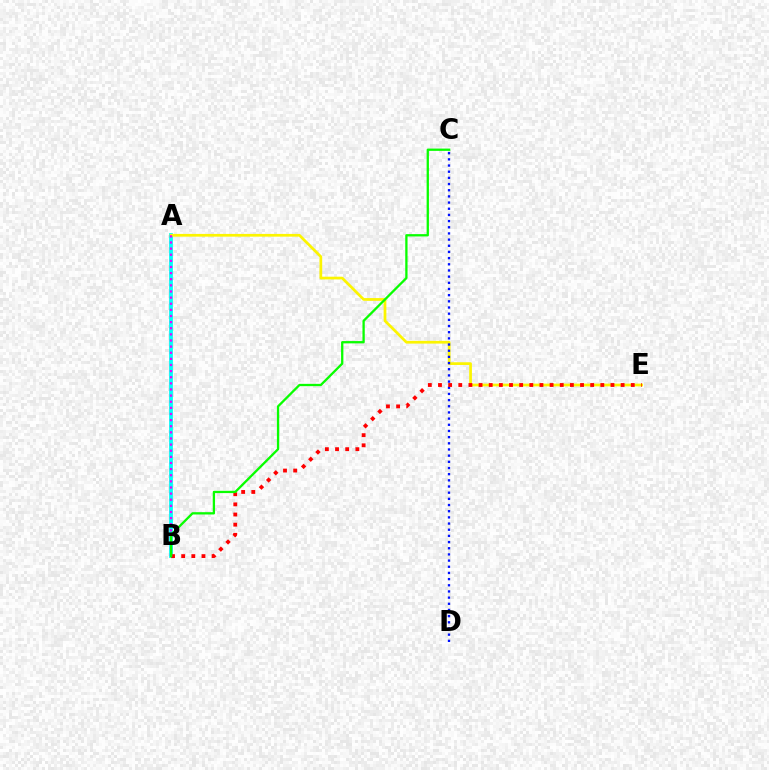{('A', 'B'): [{'color': '#00fff6', 'line_style': 'solid', 'thickness': 2.71}, {'color': '#ee00ff', 'line_style': 'dotted', 'thickness': 1.66}], ('A', 'E'): [{'color': '#fcf500', 'line_style': 'solid', 'thickness': 1.96}], ('C', 'D'): [{'color': '#0010ff', 'line_style': 'dotted', 'thickness': 1.68}], ('B', 'E'): [{'color': '#ff0000', 'line_style': 'dotted', 'thickness': 2.76}], ('B', 'C'): [{'color': '#08ff00', 'line_style': 'solid', 'thickness': 1.65}]}